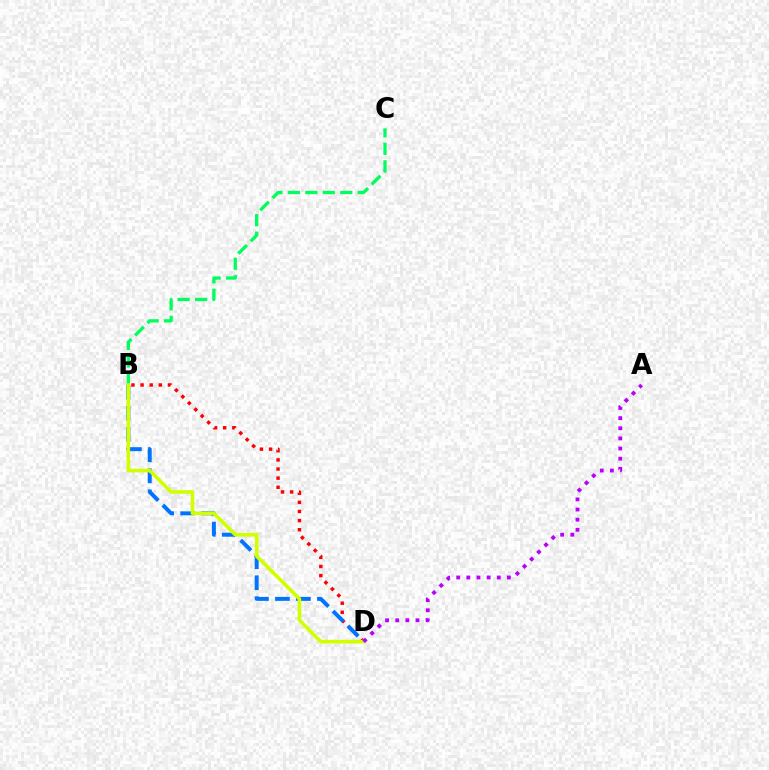{('B', 'D'): [{'color': '#ff0000', 'line_style': 'dotted', 'thickness': 2.48}, {'color': '#0074ff', 'line_style': 'dashed', 'thickness': 2.85}, {'color': '#d1ff00', 'line_style': 'solid', 'thickness': 2.6}], ('B', 'C'): [{'color': '#00ff5c', 'line_style': 'dashed', 'thickness': 2.37}], ('A', 'D'): [{'color': '#b900ff', 'line_style': 'dotted', 'thickness': 2.75}]}